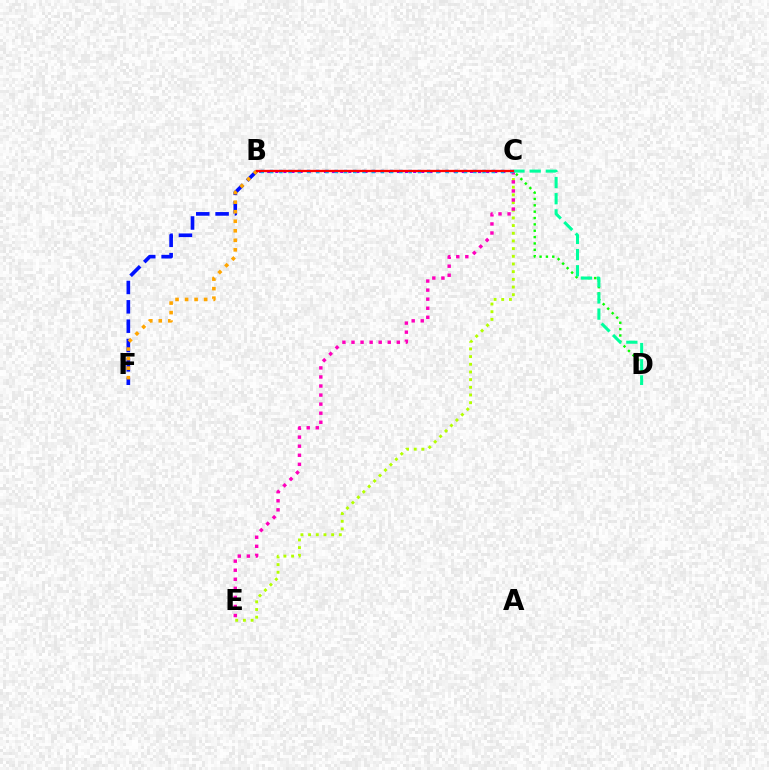{('C', 'D'): [{'color': '#08ff00', 'line_style': 'dotted', 'thickness': 1.73}, {'color': '#00ff9d', 'line_style': 'dashed', 'thickness': 2.2}], ('C', 'E'): [{'color': '#b3ff00', 'line_style': 'dotted', 'thickness': 2.09}, {'color': '#ff00bd', 'line_style': 'dotted', 'thickness': 2.46}], ('B', 'C'): [{'color': '#9b00ff', 'line_style': 'dotted', 'thickness': 2.2}, {'color': '#00b5ff', 'line_style': 'dotted', 'thickness': 2.51}, {'color': '#ff0000', 'line_style': 'solid', 'thickness': 1.65}], ('B', 'F'): [{'color': '#0010ff', 'line_style': 'dashed', 'thickness': 2.63}, {'color': '#ffa500', 'line_style': 'dotted', 'thickness': 2.59}]}